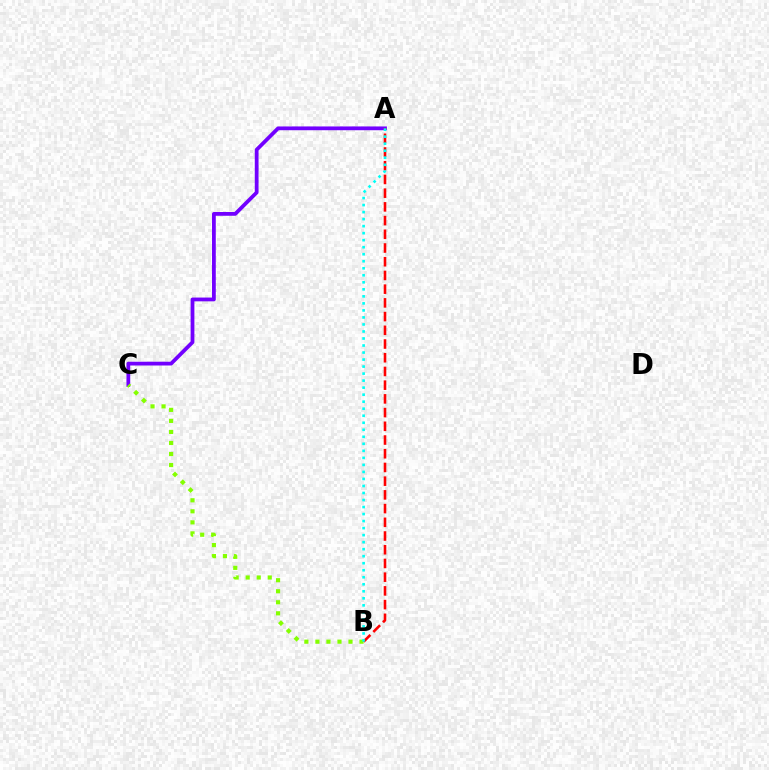{('A', 'C'): [{'color': '#7200ff', 'line_style': 'solid', 'thickness': 2.72}], ('B', 'C'): [{'color': '#84ff00', 'line_style': 'dotted', 'thickness': 3.0}], ('A', 'B'): [{'color': '#ff0000', 'line_style': 'dashed', 'thickness': 1.86}, {'color': '#00fff6', 'line_style': 'dotted', 'thickness': 1.91}]}